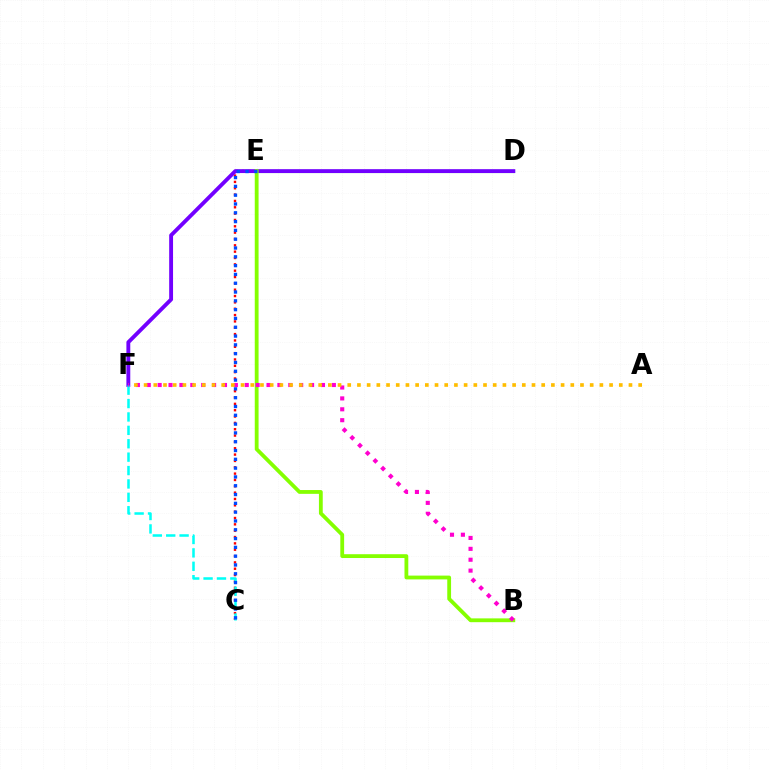{('D', 'E'): [{'color': '#00ff39', 'line_style': 'solid', 'thickness': 2.24}], ('C', 'E'): [{'color': '#ff0000', 'line_style': 'dotted', 'thickness': 1.72}, {'color': '#004bff', 'line_style': 'dotted', 'thickness': 2.39}], ('D', 'F'): [{'color': '#7200ff', 'line_style': 'solid', 'thickness': 2.79}], ('B', 'E'): [{'color': '#84ff00', 'line_style': 'solid', 'thickness': 2.74}], ('C', 'F'): [{'color': '#00fff6', 'line_style': 'dashed', 'thickness': 1.82}], ('B', 'F'): [{'color': '#ff00cf', 'line_style': 'dotted', 'thickness': 2.96}], ('A', 'F'): [{'color': '#ffbd00', 'line_style': 'dotted', 'thickness': 2.63}]}